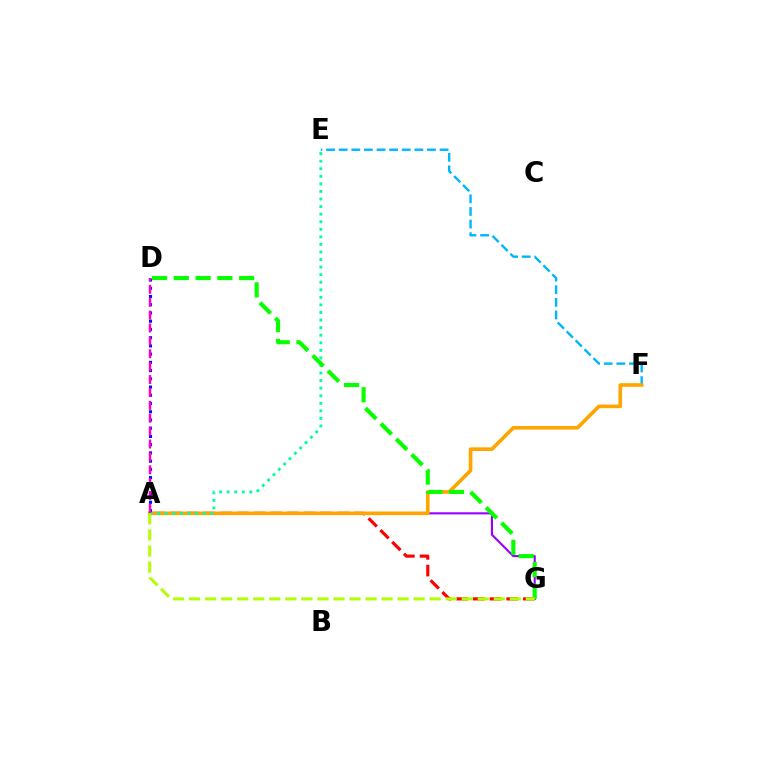{('A', 'G'): [{'color': '#9b00ff', 'line_style': 'solid', 'thickness': 1.53}, {'color': '#ff0000', 'line_style': 'dashed', 'thickness': 2.27}, {'color': '#b3ff00', 'line_style': 'dashed', 'thickness': 2.18}], ('E', 'F'): [{'color': '#00b5ff', 'line_style': 'dashed', 'thickness': 1.71}], ('A', 'F'): [{'color': '#ffa500', 'line_style': 'solid', 'thickness': 2.61}], ('A', 'E'): [{'color': '#00ff9d', 'line_style': 'dotted', 'thickness': 2.06}], ('A', 'D'): [{'color': '#0010ff', 'line_style': 'dotted', 'thickness': 2.24}, {'color': '#ff00bd', 'line_style': 'dashed', 'thickness': 1.75}], ('D', 'G'): [{'color': '#08ff00', 'line_style': 'dashed', 'thickness': 2.96}]}